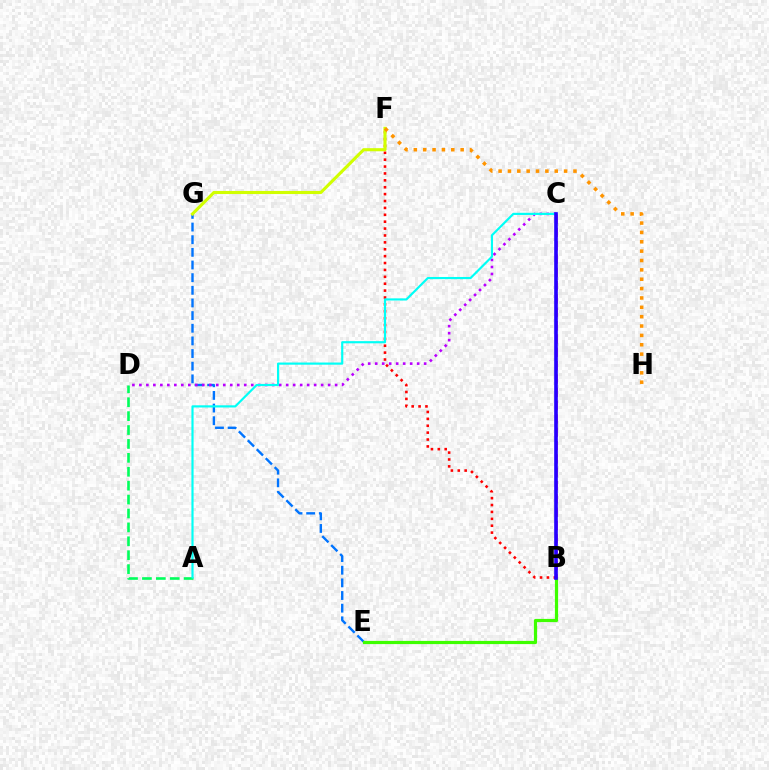{('E', 'G'): [{'color': '#0074ff', 'line_style': 'dashed', 'thickness': 1.72}], ('B', 'E'): [{'color': '#3dff00', 'line_style': 'solid', 'thickness': 2.3}], ('A', 'D'): [{'color': '#00ff5c', 'line_style': 'dashed', 'thickness': 1.89}], ('C', 'D'): [{'color': '#b900ff', 'line_style': 'dotted', 'thickness': 1.9}], ('B', 'F'): [{'color': '#ff0000', 'line_style': 'dotted', 'thickness': 1.87}], ('F', 'G'): [{'color': '#d1ff00', 'line_style': 'solid', 'thickness': 2.23}], ('A', 'C'): [{'color': '#00fff6', 'line_style': 'solid', 'thickness': 1.56}], ('B', 'C'): [{'color': '#ff00ac', 'line_style': 'dashed', 'thickness': 1.81}, {'color': '#2500ff', 'line_style': 'solid', 'thickness': 2.61}], ('F', 'H'): [{'color': '#ff9400', 'line_style': 'dotted', 'thickness': 2.54}]}